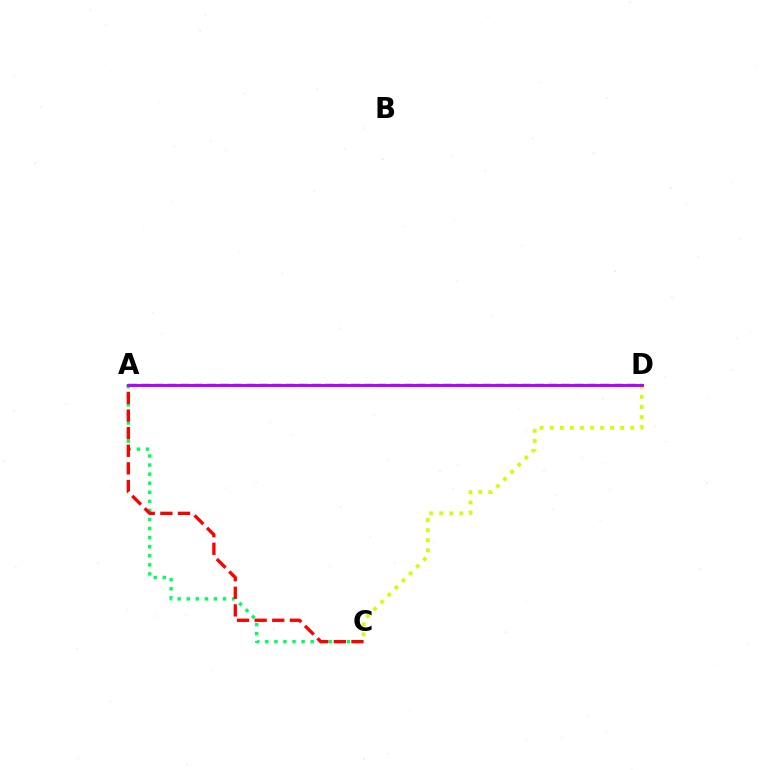{('A', 'C'): [{'color': '#00ff5c', 'line_style': 'dotted', 'thickness': 2.46}, {'color': '#ff0000', 'line_style': 'dashed', 'thickness': 2.39}], ('C', 'D'): [{'color': '#d1ff00', 'line_style': 'dotted', 'thickness': 2.73}], ('A', 'D'): [{'color': '#0074ff', 'line_style': 'dashed', 'thickness': 1.78}, {'color': '#b900ff', 'line_style': 'solid', 'thickness': 2.11}]}